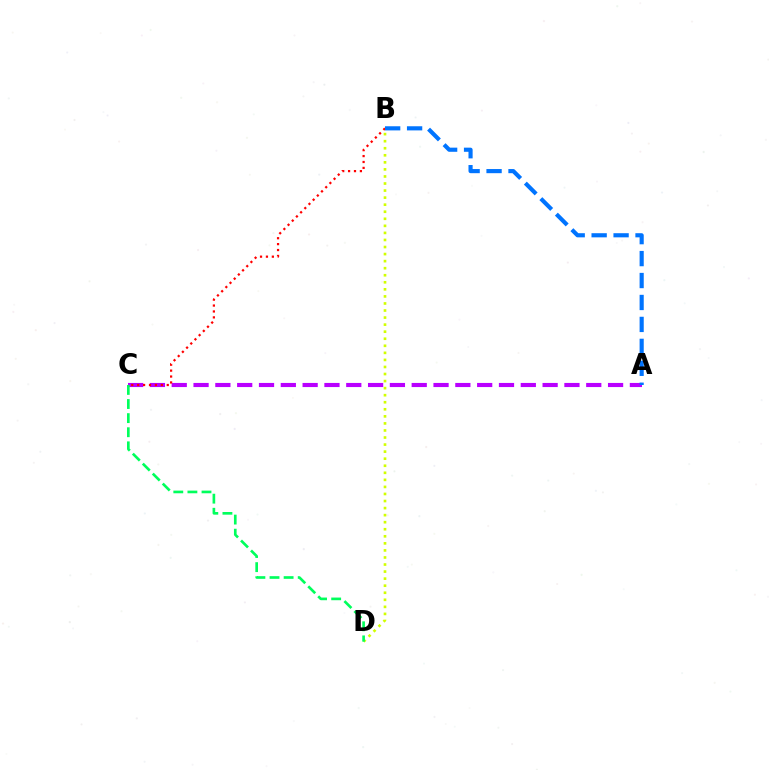{('B', 'D'): [{'color': '#d1ff00', 'line_style': 'dotted', 'thickness': 1.92}], ('A', 'C'): [{'color': '#b900ff', 'line_style': 'dashed', 'thickness': 2.96}], ('B', 'C'): [{'color': '#ff0000', 'line_style': 'dotted', 'thickness': 1.61}], ('A', 'B'): [{'color': '#0074ff', 'line_style': 'dashed', 'thickness': 2.98}], ('C', 'D'): [{'color': '#00ff5c', 'line_style': 'dashed', 'thickness': 1.92}]}